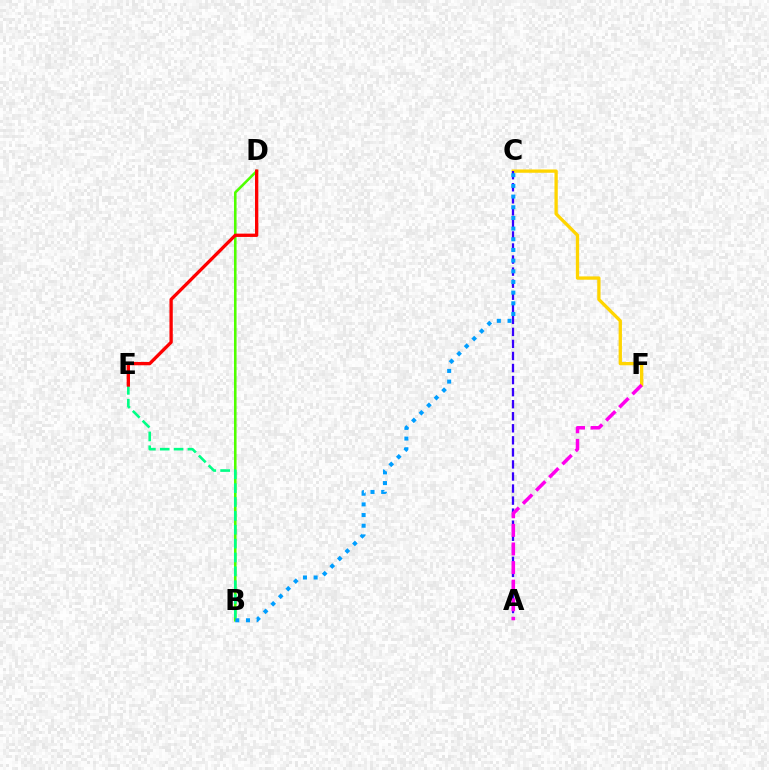{('C', 'F'): [{'color': '#ffd500', 'line_style': 'solid', 'thickness': 2.38}], ('A', 'C'): [{'color': '#3700ff', 'line_style': 'dashed', 'thickness': 1.64}], ('A', 'F'): [{'color': '#ff00ed', 'line_style': 'dashed', 'thickness': 2.53}], ('B', 'D'): [{'color': '#4fff00', 'line_style': 'solid', 'thickness': 1.85}], ('B', 'E'): [{'color': '#00ff86', 'line_style': 'dashed', 'thickness': 1.88}], ('D', 'E'): [{'color': '#ff0000', 'line_style': 'solid', 'thickness': 2.39}], ('B', 'C'): [{'color': '#009eff', 'line_style': 'dotted', 'thickness': 2.9}]}